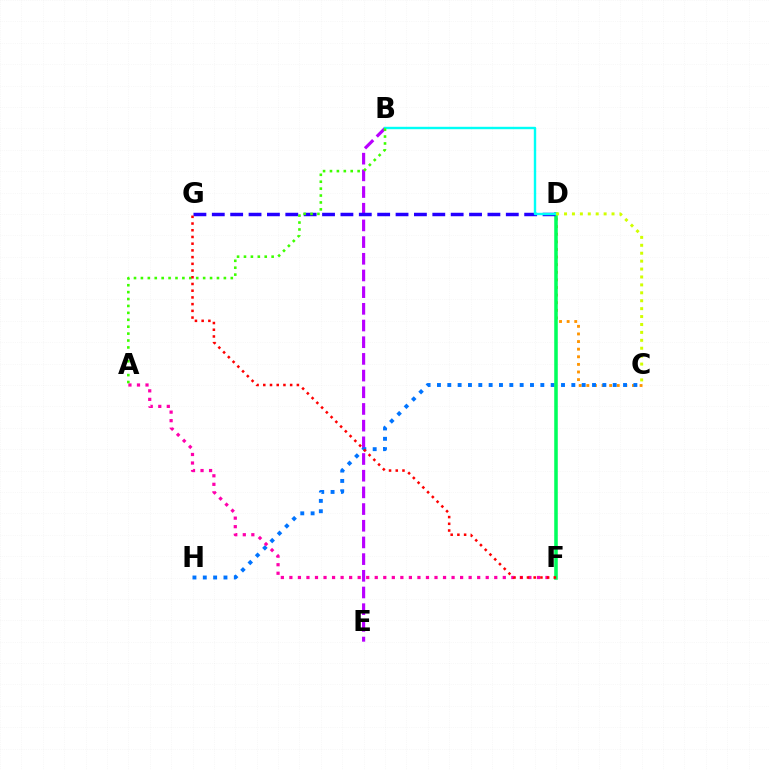{('C', 'D'): [{'color': '#ff9400', 'line_style': 'dotted', 'thickness': 2.07}, {'color': '#d1ff00', 'line_style': 'dotted', 'thickness': 2.15}], ('B', 'E'): [{'color': '#b900ff', 'line_style': 'dashed', 'thickness': 2.27}], ('C', 'H'): [{'color': '#0074ff', 'line_style': 'dotted', 'thickness': 2.81}], ('A', 'F'): [{'color': '#ff00ac', 'line_style': 'dotted', 'thickness': 2.32}], ('D', 'F'): [{'color': '#00ff5c', 'line_style': 'solid', 'thickness': 2.55}], ('D', 'G'): [{'color': '#2500ff', 'line_style': 'dashed', 'thickness': 2.5}], ('B', 'D'): [{'color': '#00fff6', 'line_style': 'solid', 'thickness': 1.73}], ('A', 'B'): [{'color': '#3dff00', 'line_style': 'dotted', 'thickness': 1.88}], ('F', 'G'): [{'color': '#ff0000', 'line_style': 'dotted', 'thickness': 1.82}]}